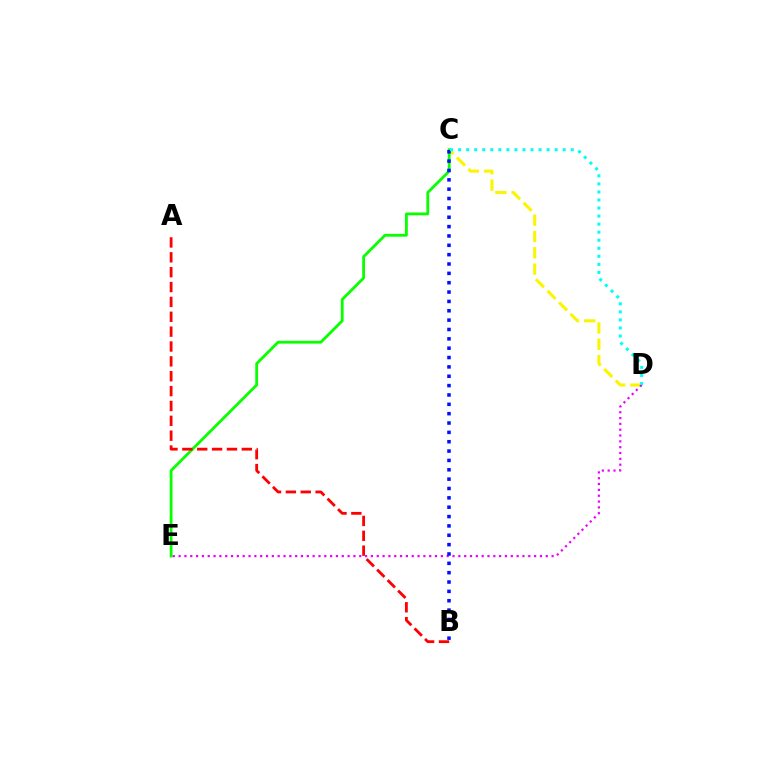{('C', 'D'): [{'color': '#fcf500', 'line_style': 'dashed', 'thickness': 2.22}, {'color': '#00fff6', 'line_style': 'dotted', 'thickness': 2.19}], ('C', 'E'): [{'color': '#08ff00', 'line_style': 'solid', 'thickness': 2.02}], ('D', 'E'): [{'color': '#ee00ff', 'line_style': 'dotted', 'thickness': 1.58}], ('B', 'C'): [{'color': '#0010ff', 'line_style': 'dotted', 'thickness': 2.54}], ('A', 'B'): [{'color': '#ff0000', 'line_style': 'dashed', 'thickness': 2.02}]}